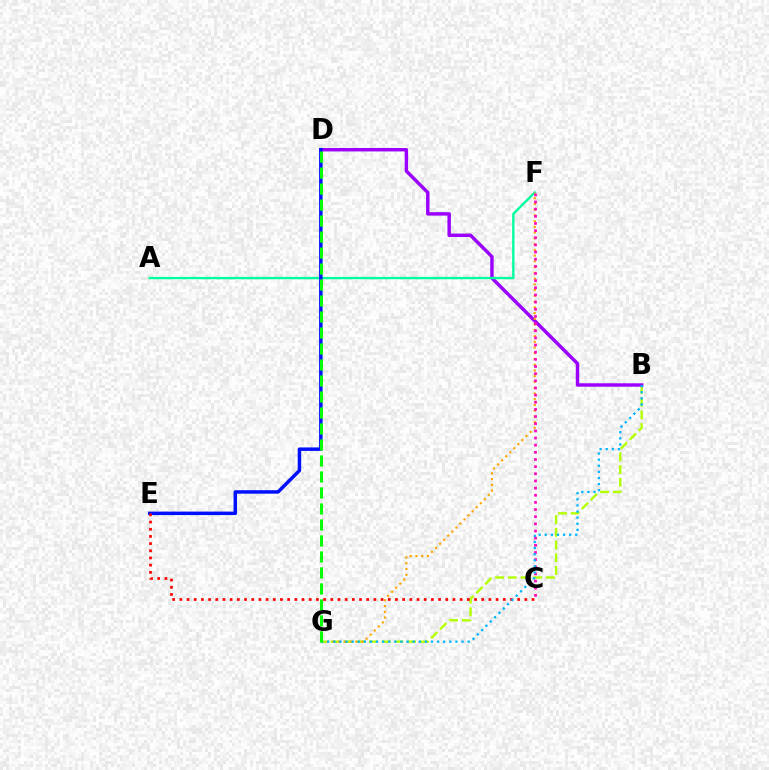{('B', 'G'): [{'color': '#b3ff00', 'line_style': 'dashed', 'thickness': 1.73}, {'color': '#00b5ff', 'line_style': 'dotted', 'thickness': 1.66}], ('B', 'D'): [{'color': '#9b00ff', 'line_style': 'solid', 'thickness': 2.47}], ('A', 'F'): [{'color': '#00ff9d', 'line_style': 'solid', 'thickness': 1.69}], ('D', 'E'): [{'color': '#0010ff', 'line_style': 'solid', 'thickness': 2.51}], ('F', 'G'): [{'color': '#ffa500', 'line_style': 'dotted', 'thickness': 1.56}], ('C', 'F'): [{'color': '#ff00bd', 'line_style': 'dotted', 'thickness': 1.94}], ('C', 'E'): [{'color': '#ff0000', 'line_style': 'dotted', 'thickness': 1.95}], ('D', 'G'): [{'color': '#08ff00', 'line_style': 'dashed', 'thickness': 2.17}]}